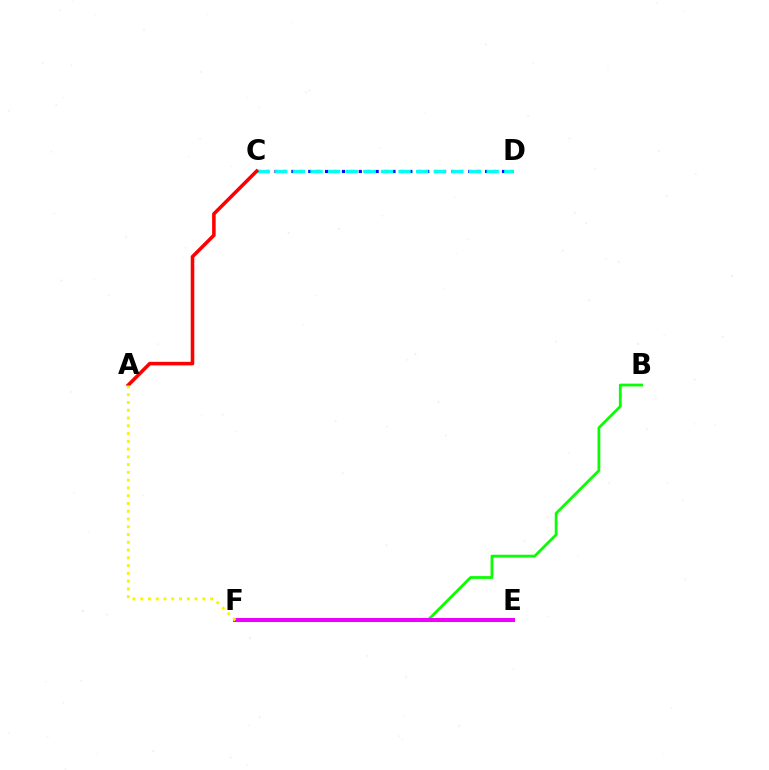{('B', 'F'): [{'color': '#08ff00', 'line_style': 'solid', 'thickness': 1.99}], ('C', 'D'): [{'color': '#0010ff', 'line_style': 'dotted', 'thickness': 2.29}, {'color': '#00fff6', 'line_style': 'dashed', 'thickness': 2.39}], ('E', 'F'): [{'color': '#ee00ff', 'line_style': 'solid', 'thickness': 2.91}], ('A', 'C'): [{'color': '#ff0000', 'line_style': 'solid', 'thickness': 2.56}], ('A', 'F'): [{'color': '#fcf500', 'line_style': 'dotted', 'thickness': 2.11}]}